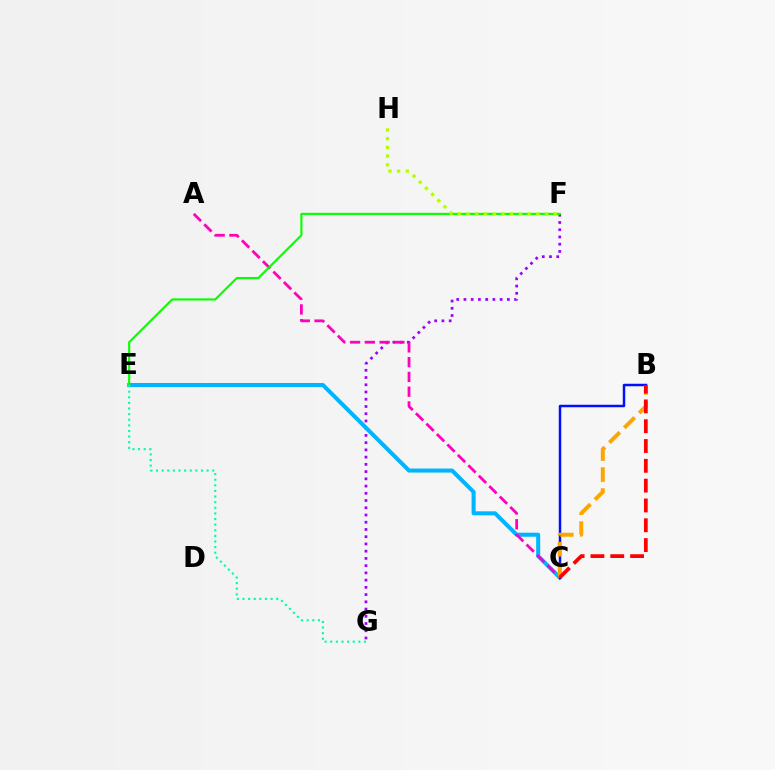{('F', 'G'): [{'color': '#9b00ff', 'line_style': 'dotted', 'thickness': 1.97}], ('C', 'E'): [{'color': '#00b5ff', 'line_style': 'solid', 'thickness': 2.91}], ('A', 'C'): [{'color': '#ff00bd', 'line_style': 'dashed', 'thickness': 2.01}], ('B', 'C'): [{'color': '#0010ff', 'line_style': 'solid', 'thickness': 1.79}, {'color': '#ffa500', 'line_style': 'dashed', 'thickness': 2.85}, {'color': '#ff0000', 'line_style': 'dashed', 'thickness': 2.69}], ('E', 'F'): [{'color': '#08ff00', 'line_style': 'solid', 'thickness': 1.55}], ('E', 'G'): [{'color': '#00ff9d', 'line_style': 'dotted', 'thickness': 1.53}], ('F', 'H'): [{'color': '#b3ff00', 'line_style': 'dotted', 'thickness': 2.37}]}